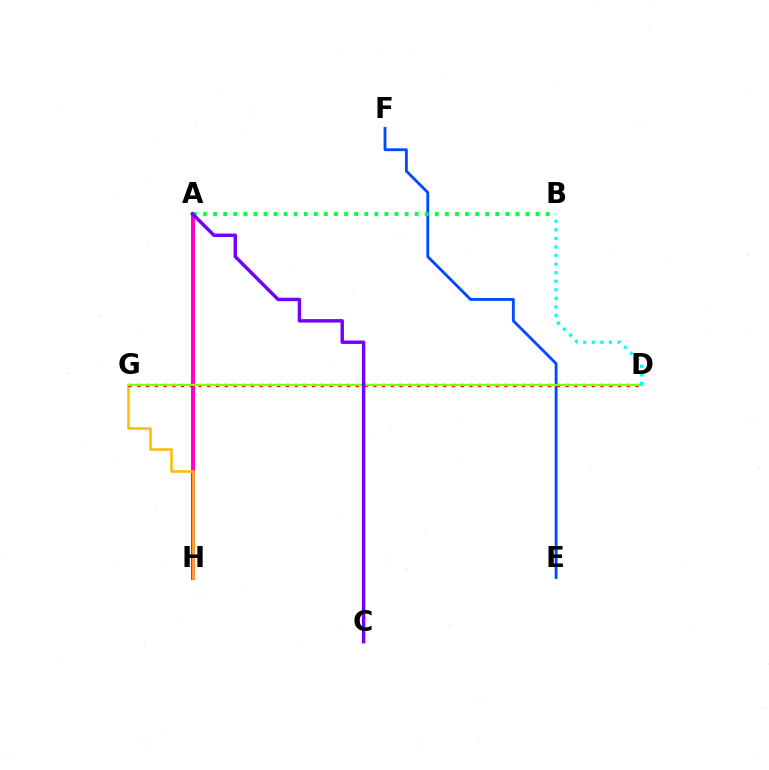{('E', 'F'): [{'color': '#004bff', 'line_style': 'solid', 'thickness': 2.05}], ('A', 'H'): [{'color': '#ff00cf', 'line_style': 'solid', 'thickness': 2.9}], ('G', 'H'): [{'color': '#ffbd00', 'line_style': 'solid', 'thickness': 1.84}], ('D', 'G'): [{'color': '#ff0000', 'line_style': 'dotted', 'thickness': 2.37}, {'color': '#84ff00', 'line_style': 'solid', 'thickness': 1.57}], ('A', 'B'): [{'color': '#00ff39', 'line_style': 'dotted', 'thickness': 2.74}], ('A', 'C'): [{'color': '#7200ff', 'line_style': 'solid', 'thickness': 2.47}], ('B', 'D'): [{'color': '#00fff6', 'line_style': 'dotted', 'thickness': 2.33}]}